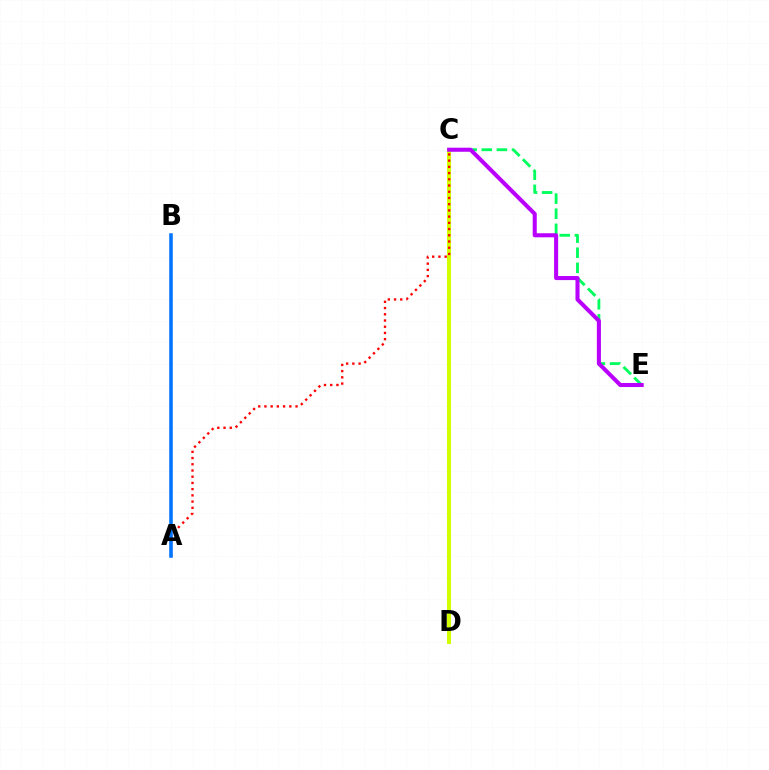{('C', 'D'): [{'color': '#d1ff00', 'line_style': 'solid', 'thickness': 2.9}], ('C', 'E'): [{'color': '#00ff5c', 'line_style': 'dashed', 'thickness': 2.05}, {'color': '#b900ff', 'line_style': 'solid', 'thickness': 2.93}], ('A', 'C'): [{'color': '#ff0000', 'line_style': 'dotted', 'thickness': 1.69}], ('A', 'B'): [{'color': '#0074ff', 'line_style': 'solid', 'thickness': 2.56}]}